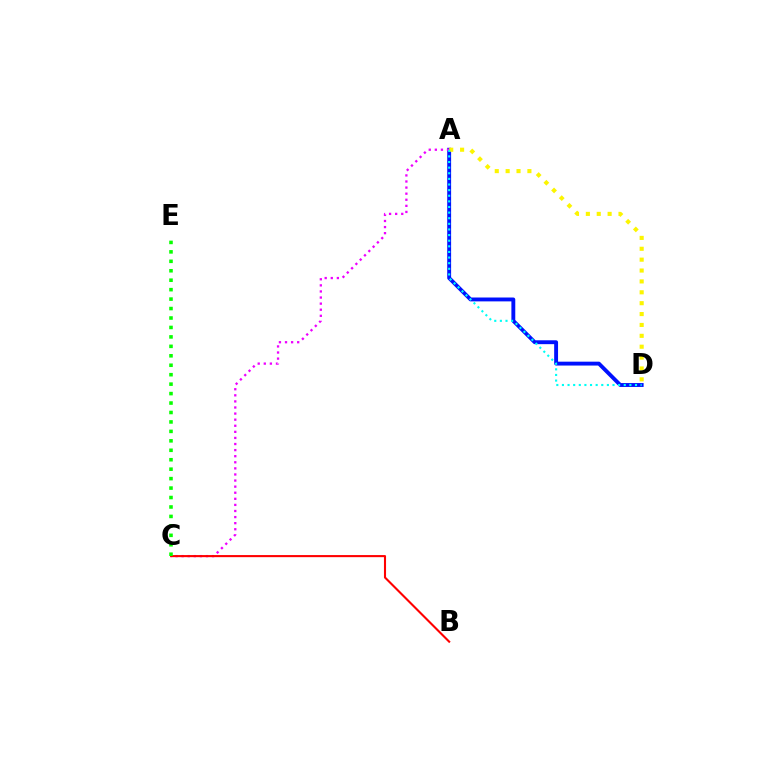{('A', 'D'): [{'color': '#0010ff', 'line_style': 'solid', 'thickness': 2.79}, {'color': '#fcf500', 'line_style': 'dotted', 'thickness': 2.96}, {'color': '#00fff6', 'line_style': 'dotted', 'thickness': 1.53}], ('A', 'C'): [{'color': '#ee00ff', 'line_style': 'dotted', 'thickness': 1.65}], ('B', 'C'): [{'color': '#ff0000', 'line_style': 'solid', 'thickness': 1.51}], ('C', 'E'): [{'color': '#08ff00', 'line_style': 'dotted', 'thickness': 2.57}]}